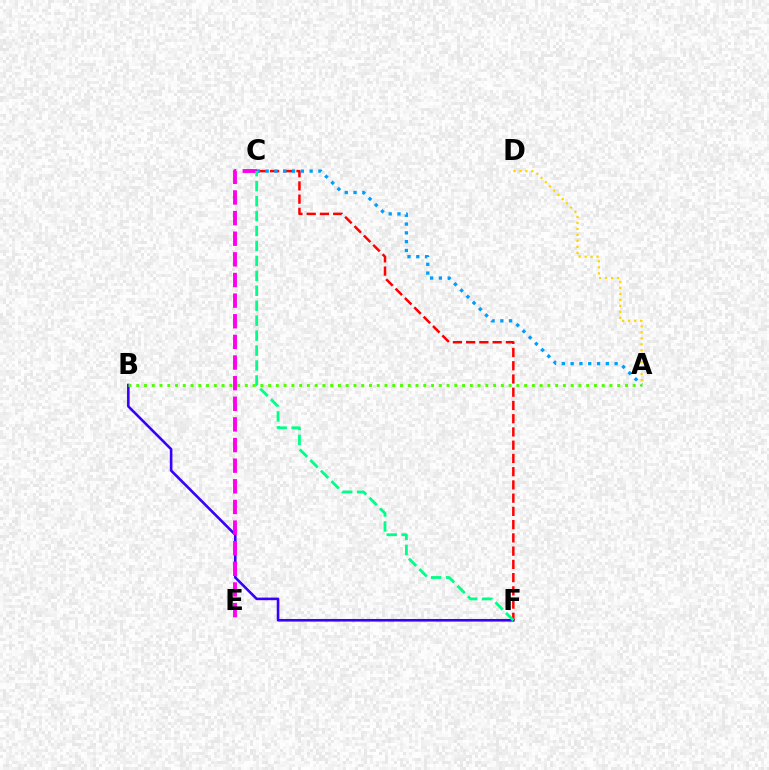{('B', 'F'): [{'color': '#3700ff', 'line_style': 'solid', 'thickness': 1.87}], ('C', 'E'): [{'color': '#ff00ed', 'line_style': 'dashed', 'thickness': 2.8}], ('A', 'D'): [{'color': '#ffd500', 'line_style': 'dotted', 'thickness': 1.63}], ('C', 'F'): [{'color': '#ff0000', 'line_style': 'dashed', 'thickness': 1.8}, {'color': '#00ff86', 'line_style': 'dashed', 'thickness': 2.03}], ('A', 'C'): [{'color': '#009eff', 'line_style': 'dotted', 'thickness': 2.39}], ('A', 'B'): [{'color': '#4fff00', 'line_style': 'dotted', 'thickness': 2.11}]}